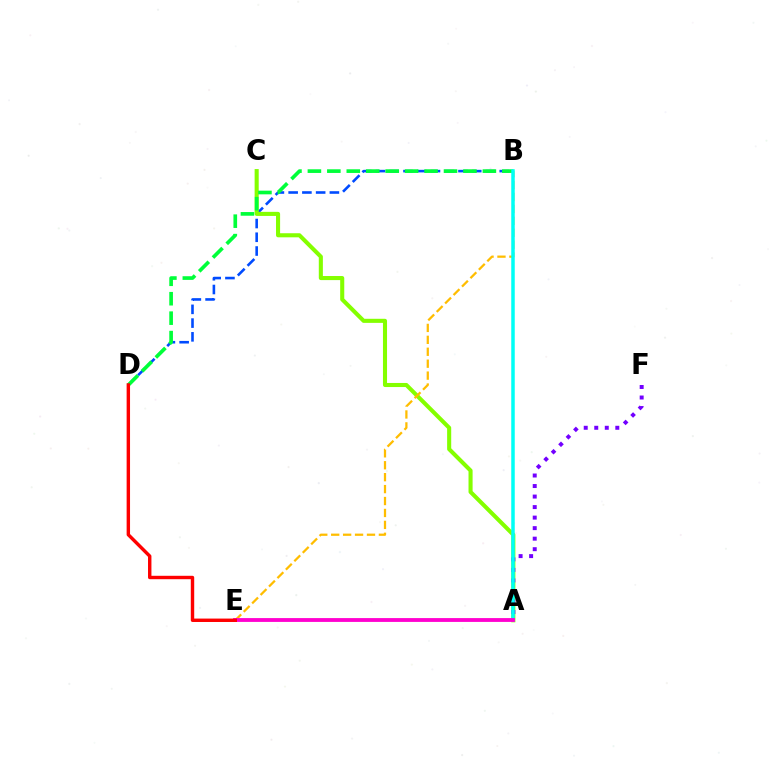{('B', 'D'): [{'color': '#004bff', 'line_style': 'dashed', 'thickness': 1.87}, {'color': '#00ff39', 'line_style': 'dashed', 'thickness': 2.64}], ('A', 'C'): [{'color': '#84ff00', 'line_style': 'solid', 'thickness': 2.94}], ('B', 'E'): [{'color': '#ffbd00', 'line_style': 'dashed', 'thickness': 1.62}], ('A', 'F'): [{'color': '#7200ff', 'line_style': 'dotted', 'thickness': 2.86}], ('A', 'B'): [{'color': '#00fff6', 'line_style': 'solid', 'thickness': 2.52}], ('A', 'E'): [{'color': '#ff00cf', 'line_style': 'solid', 'thickness': 2.76}], ('D', 'E'): [{'color': '#ff0000', 'line_style': 'solid', 'thickness': 2.46}]}